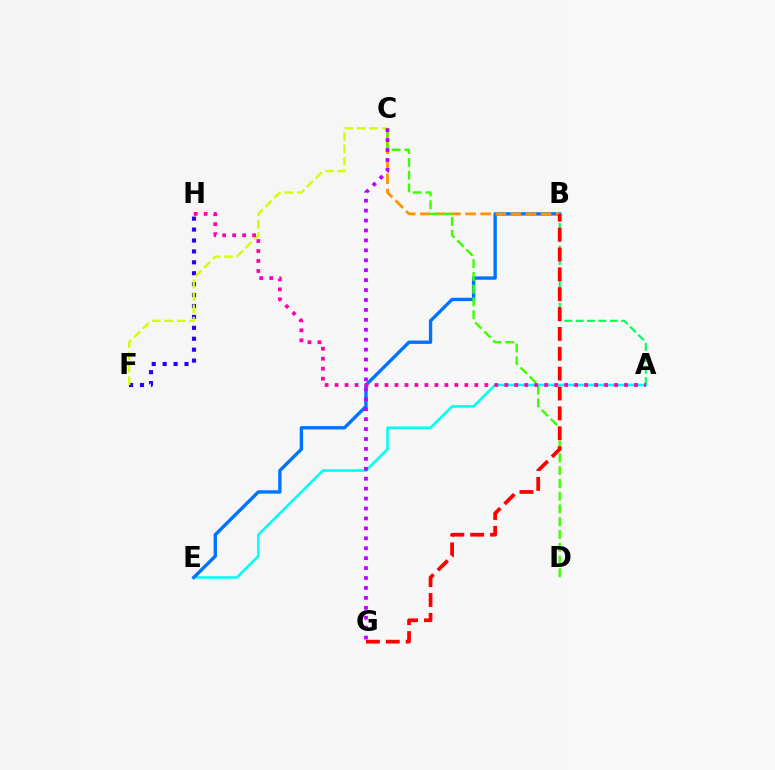{('F', 'H'): [{'color': '#2500ff', 'line_style': 'dotted', 'thickness': 2.97}], ('A', 'E'): [{'color': '#00fff6', 'line_style': 'solid', 'thickness': 1.86}], ('C', 'F'): [{'color': '#d1ff00', 'line_style': 'dashed', 'thickness': 1.68}], ('B', 'E'): [{'color': '#0074ff', 'line_style': 'solid', 'thickness': 2.43}], ('B', 'C'): [{'color': '#ff9400', 'line_style': 'dashed', 'thickness': 2.05}], ('C', 'D'): [{'color': '#3dff00', 'line_style': 'dashed', 'thickness': 1.73}], ('A', 'B'): [{'color': '#00ff5c', 'line_style': 'dashed', 'thickness': 1.55}], ('C', 'G'): [{'color': '#b900ff', 'line_style': 'dotted', 'thickness': 2.7}], ('B', 'G'): [{'color': '#ff0000', 'line_style': 'dashed', 'thickness': 2.7}], ('A', 'H'): [{'color': '#ff00ac', 'line_style': 'dotted', 'thickness': 2.71}]}